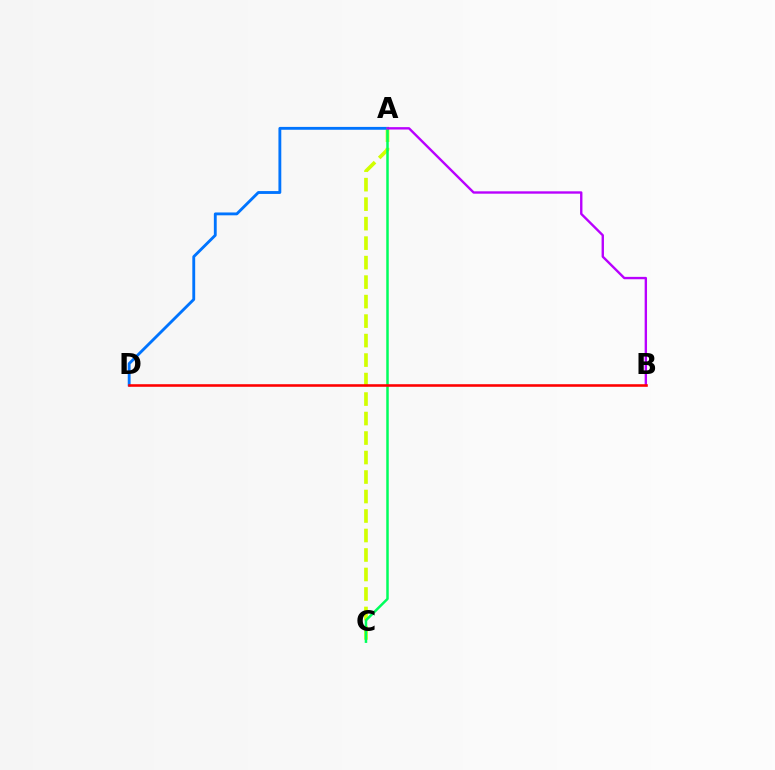{('A', 'C'): [{'color': '#d1ff00', 'line_style': 'dashed', 'thickness': 2.65}, {'color': '#00ff5c', 'line_style': 'solid', 'thickness': 1.8}], ('A', 'D'): [{'color': '#0074ff', 'line_style': 'solid', 'thickness': 2.06}], ('A', 'B'): [{'color': '#b900ff', 'line_style': 'solid', 'thickness': 1.71}], ('B', 'D'): [{'color': '#ff0000', 'line_style': 'solid', 'thickness': 1.86}]}